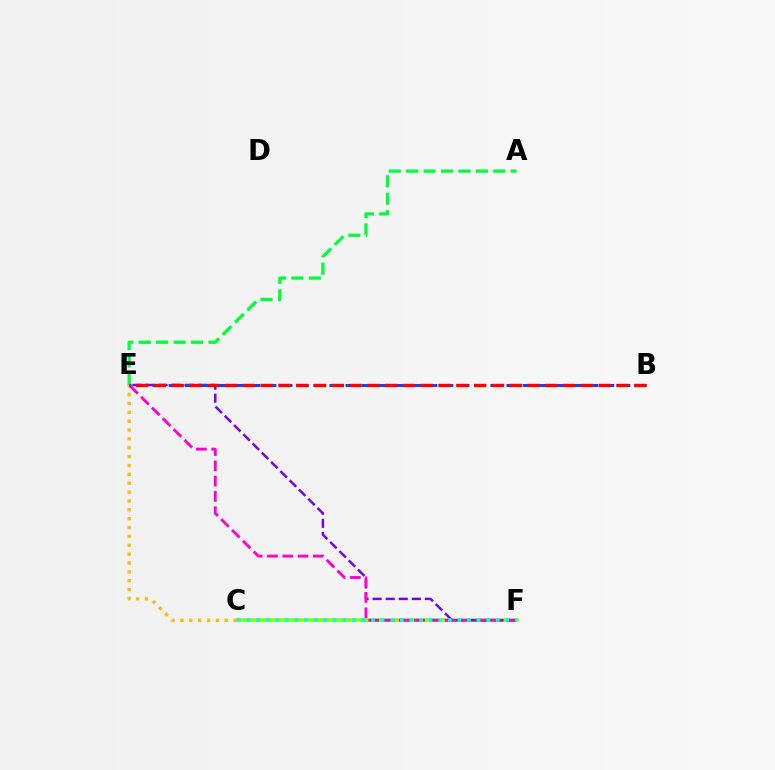{('C', 'F'): [{'color': '#84ff00', 'line_style': 'solid', 'thickness': 2.58}, {'color': '#00fff6', 'line_style': 'dotted', 'thickness': 2.61}], ('E', 'F'): [{'color': '#7200ff', 'line_style': 'dashed', 'thickness': 1.78}, {'color': '#ff00cf', 'line_style': 'dashed', 'thickness': 2.08}], ('C', 'E'): [{'color': '#ffbd00', 'line_style': 'dotted', 'thickness': 2.41}], ('A', 'E'): [{'color': '#00ff39', 'line_style': 'dashed', 'thickness': 2.37}], ('B', 'E'): [{'color': '#004bff', 'line_style': 'dashed', 'thickness': 2.19}, {'color': '#ff0000', 'line_style': 'dashed', 'thickness': 2.42}]}